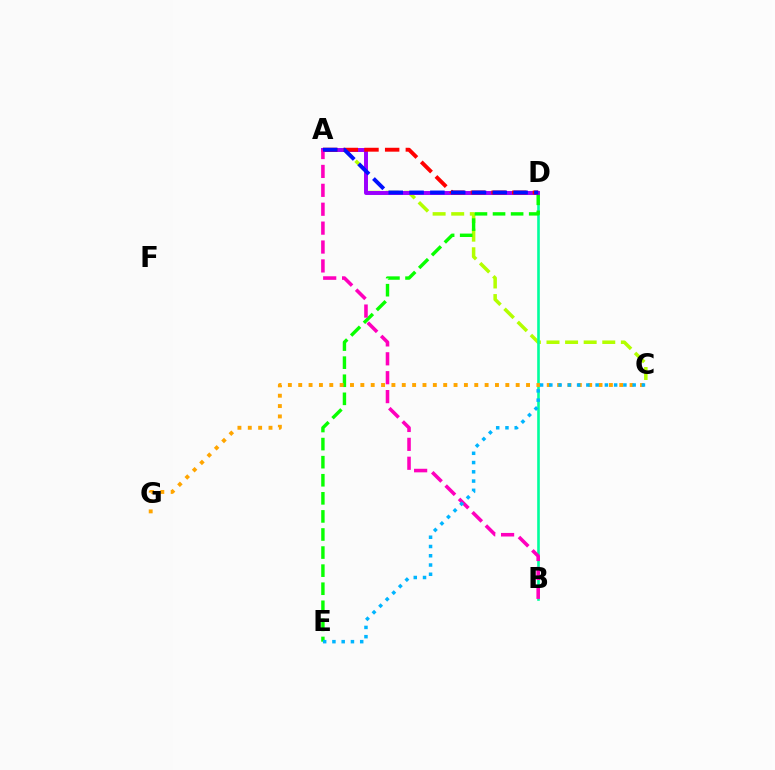{('A', 'C'): [{'color': '#b3ff00', 'line_style': 'dashed', 'thickness': 2.53}], ('B', 'D'): [{'color': '#00ff9d', 'line_style': 'solid', 'thickness': 1.89}], ('D', 'E'): [{'color': '#08ff00', 'line_style': 'dashed', 'thickness': 2.46}], ('C', 'G'): [{'color': '#ffa500', 'line_style': 'dotted', 'thickness': 2.81}], ('A', 'D'): [{'color': '#9b00ff', 'line_style': 'solid', 'thickness': 2.84}, {'color': '#ff0000', 'line_style': 'dashed', 'thickness': 2.81}, {'color': '#0010ff', 'line_style': 'dashed', 'thickness': 2.83}], ('A', 'B'): [{'color': '#ff00bd', 'line_style': 'dashed', 'thickness': 2.57}], ('C', 'E'): [{'color': '#00b5ff', 'line_style': 'dotted', 'thickness': 2.52}]}